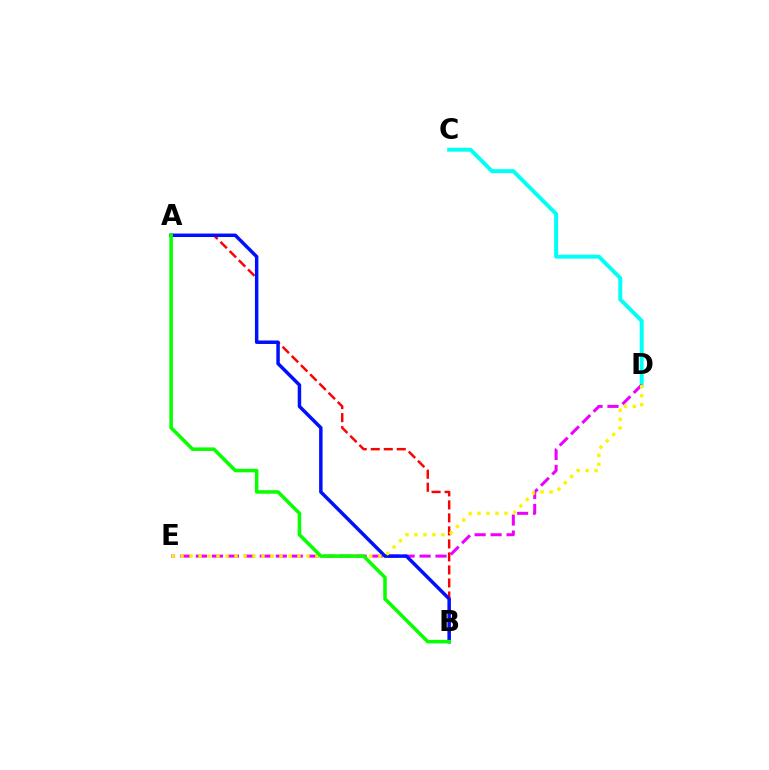{('C', 'D'): [{'color': '#00fff6', 'line_style': 'solid', 'thickness': 2.83}], ('D', 'E'): [{'color': '#ee00ff', 'line_style': 'dashed', 'thickness': 2.17}, {'color': '#fcf500', 'line_style': 'dotted', 'thickness': 2.44}], ('A', 'B'): [{'color': '#ff0000', 'line_style': 'dashed', 'thickness': 1.77}, {'color': '#0010ff', 'line_style': 'solid', 'thickness': 2.5}, {'color': '#08ff00', 'line_style': 'solid', 'thickness': 2.54}]}